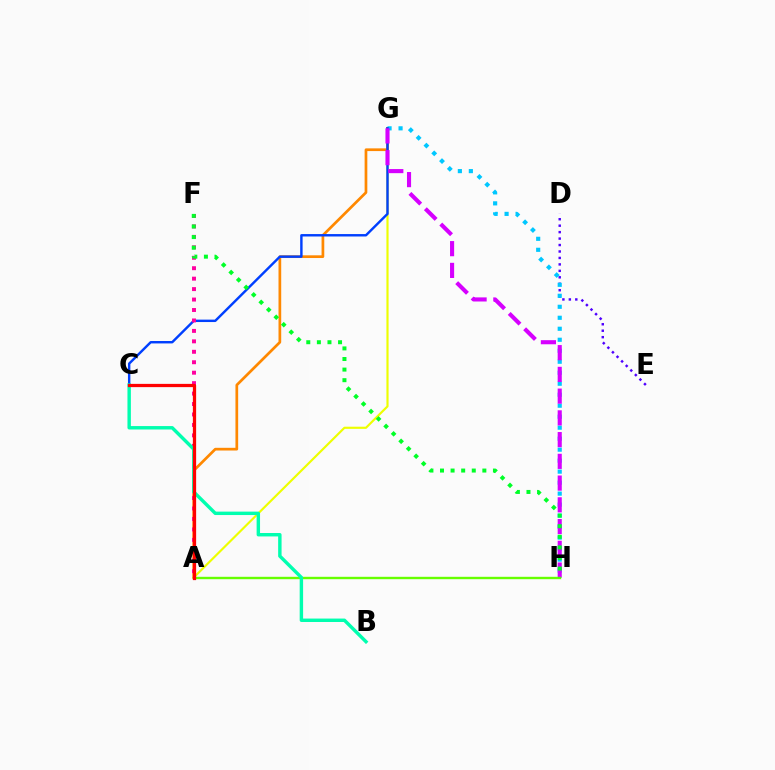{('A', 'G'): [{'color': '#eeff00', 'line_style': 'solid', 'thickness': 1.56}, {'color': '#ff8800', 'line_style': 'solid', 'thickness': 1.95}], ('D', 'E'): [{'color': '#4f00ff', 'line_style': 'dotted', 'thickness': 1.75}], ('G', 'H'): [{'color': '#00c7ff', 'line_style': 'dotted', 'thickness': 2.99}, {'color': '#d600ff', 'line_style': 'dashed', 'thickness': 2.95}], ('C', 'G'): [{'color': '#003fff', 'line_style': 'solid', 'thickness': 1.74}], ('A', 'F'): [{'color': '#ff00a0', 'line_style': 'dotted', 'thickness': 2.84}], ('A', 'H'): [{'color': '#66ff00', 'line_style': 'solid', 'thickness': 1.72}], ('B', 'C'): [{'color': '#00ffaf', 'line_style': 'solid', 'thickness': 2.46}], ('F', 'H'): [{'color': '#00ff27', 'line_style': 'dotted', 'thickness': 2.88}], ('A', 'C'): [{'color': '#ff0000', 'line_style': 'solid', 'thickness': 2.34}]}